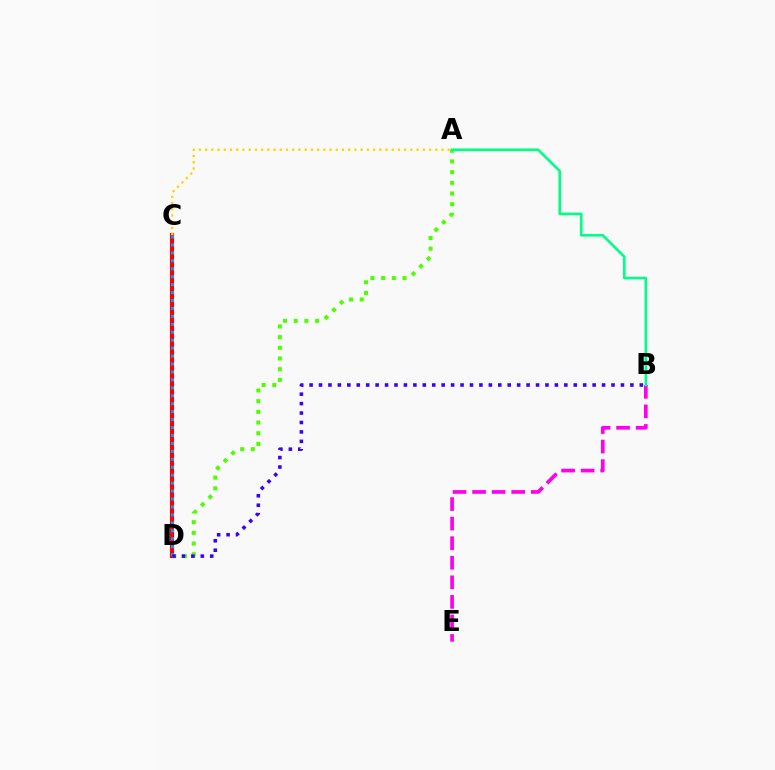{('B', 'E'): [{'color': '#ff00ed', 'line_style': 'dashed', 'thickness': 2.66}], ('C', 'D'): [{'color': '#ff0000', 'line_style': 'solid', 'thickness': 2.99}, {'color': '#009eff', 'line_style': 'dotted', 'thickness': 2.16}], ('A', 'C'): [{'color': '#ffd500', 'line_style': 'dotted', 'thickness': 1.69}], ('A', 'D'): [{'color': '#4fff00', 'line_style': 'dotted', 'thickness': 2.91}], ('A', 'B'): [{'color': '#00ff86', 'line_style': 'solid', 'thickness': 1.89}], ('B', 'D'): [{'color': '#3700ff', 'line_style': 'dotted', 'thickness': 2.56}]}